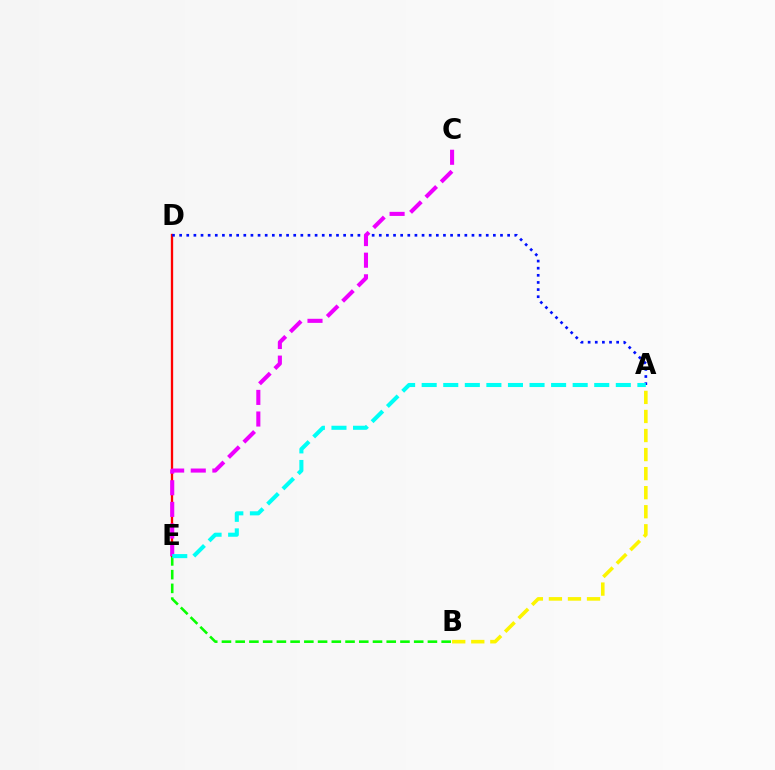{('B', 'E'): [{'color': '#08ff00', 'line_style': 'dashed', 'thickness': 1.87}], ('D', 'E'): [{'color': '#ff0000', 'line_style': 'solid', 'thickness': 1.67}], ('A', 'D'): [{'color': '#0010ff', 'line_style': 'dotted', 'thickness': 1.94}], ('C', 'E'): [{'color': '#ee00ff', 'line_style': 'dashed', 'thickness': 2.94}], ('A', 'B'): [{'color': '#fcf500', 'line_style': 'dashed', 'thickness': 2.59}], ('A', 'E'): [{'color': '#00fff6', 'line_style': 'dashed', 'thickness': 2.93}]}